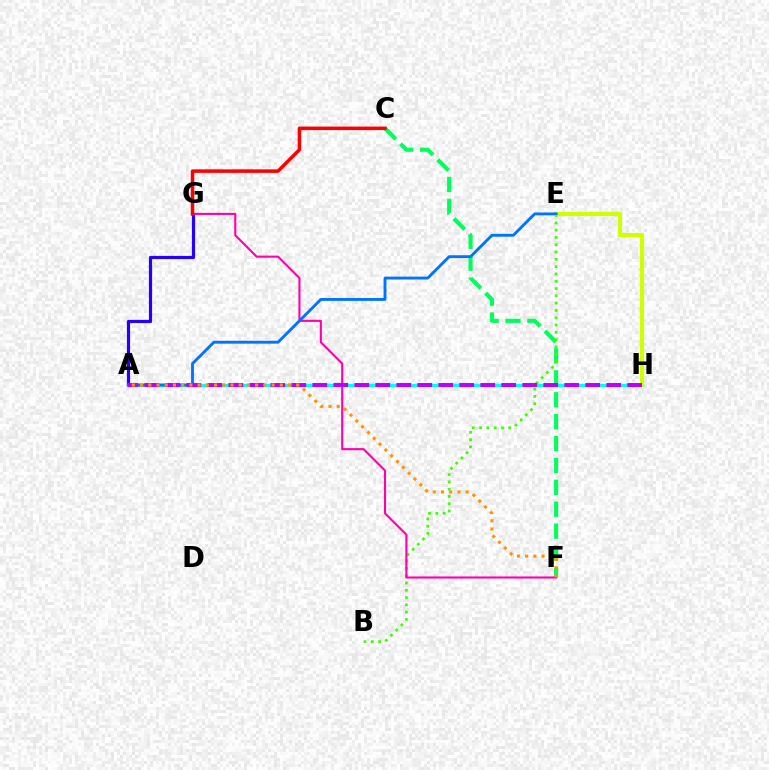{('C', 'F'): [{'color': '#00ff5c', 'line_style': 'dashed', 'thickness': 2.97}], ('A', 'G'): [{'color': '#2500ff', 'line_style': 'solid', 'thickness': 2.29}], ('B', 'E'): [{'color': '#3dff00', 'line_style': 'dotted', 'thickness': 1.98}], ('F', 'G'): [{'color': '#ff00ac', 'line_style': 'solid', 'thickness': 1.52}], ('A', 'H'): [{'color': '#00fff6', 'line_style': 'solid', 'thickness': 2.43}, {'color': '#b900ff', 'line_style': 'dashed', 'thickness': 2.85}], ('E', 'H'): [{'color': '#d1ff00', 'line_style': 'solid', 'thickness': 2.96}], ('A', 'E'): [{'color': '#0074ff', 'line_style': 'solid', 'thickness': 2.06}], ('A', 'F'): [{'color': '#ff9400', 'line_style': 'dotted', 'thickness': 2.23}], ('C', 'G'): [{'color': '#ff0000', 'line_style': 'solid', 'thickness': 2.53}]}